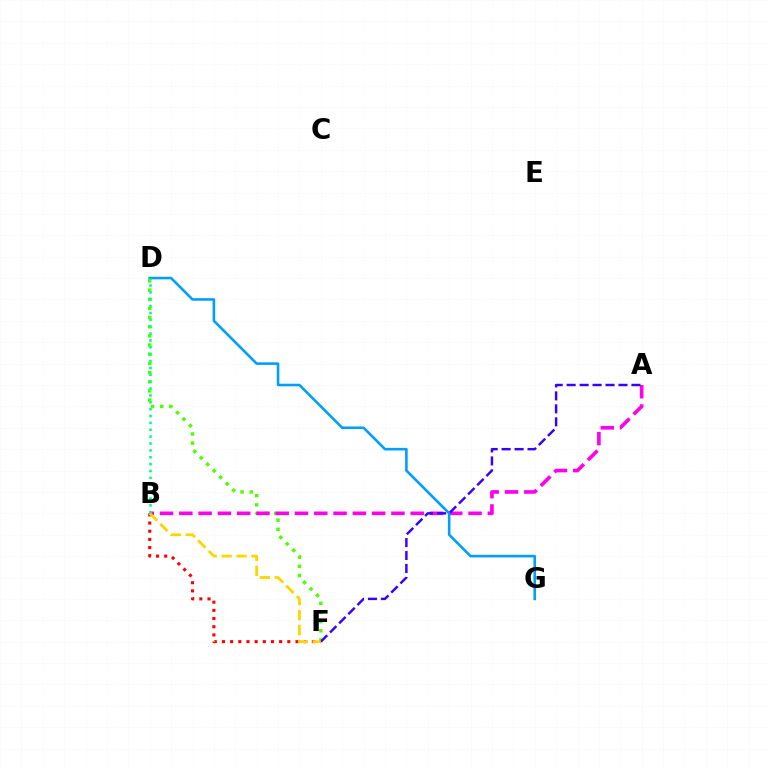{('D', 'F'): [{'color': '#4fff00', 'line_style': 'dotted', 'thickness': 2.49}], ('A', 'B'): [{'color': '#ff00ed', 'line_style': 'dashed', 'thickness': 2.62}], ('A', 'F'): [{'color': '#3700ff', 'line_style': 'dashed', 'thickness': 1.76}], ('D', 'G'): [{'color': '#009eff', 'line_style': 'solid', 'thickness': 1.87}], ('B', 'F'): [{'color': '#ff0000', 'line_style': 'dotted', 'thickness': 2.22}, {'color': '#ffd500', 'line_style': 'dashed', 'thickness': 2.03}], ('B', 'D'): [{'color': '#00ff86', 'line_style': 'dotted', 'thickness': 1.87}]}